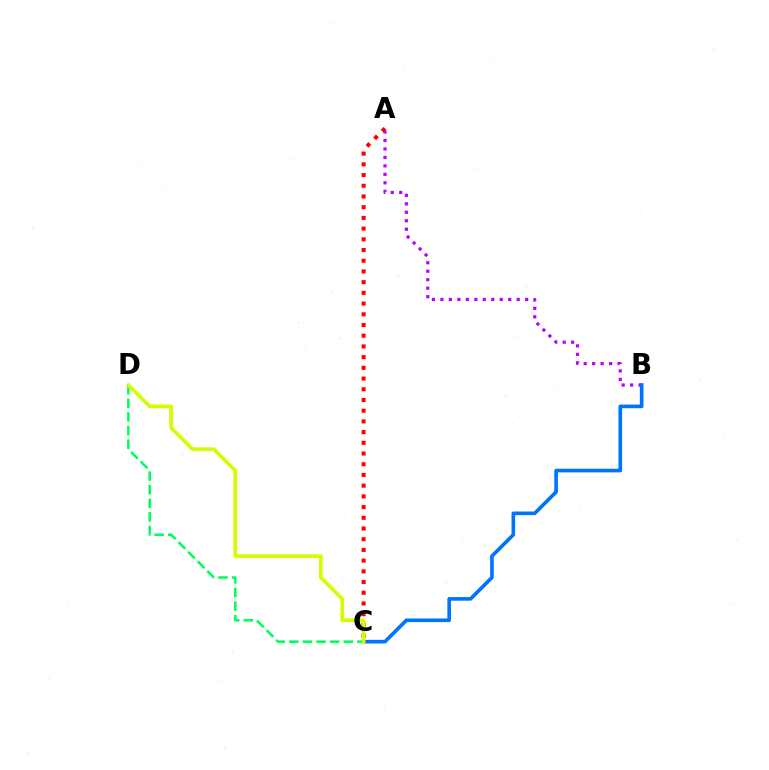{('A', 'B'): [{'color': '#b900ff', 'line_style': 'dotted', 'thickness': 2.3}], ('A', 'C'): [{'color': '#ff0000', 'line_style': 'dotted', 'thickness': 2.91}], ('B', 'C'): [{'color': '#0074ff', 'line_style': 'solid', 'thickness': 2.62}], ('C', 'D'): [{'color': '#00ff5c', 'line_style': 'dashed', 'thickness': 1.85}, {'color': '#d1ff00', 'line_style': 'solid', 'thickness': 2.65}]}